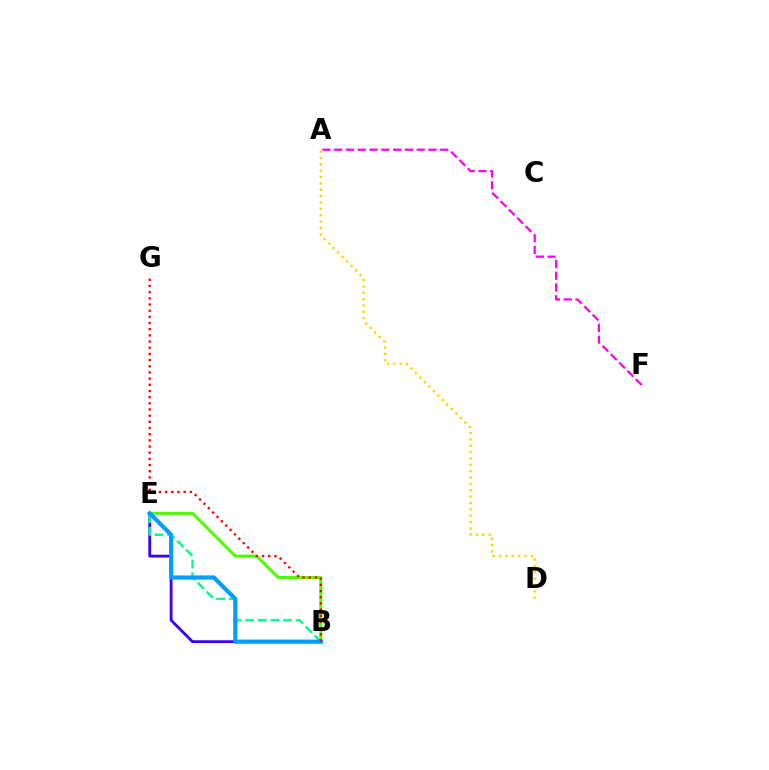{('B', 'E'): [{'color': '#3700ff', 'line_style': 'solid', 'thickness': 2.02}, {'color': '#4fff00', 'line_style': 'solid', 'thickness': 2.18}, {'color': '#00ff86', 'line_style': 'dashed', 'thickness': 1.71}, {'color': '#009eff', 'line_style': 'solid', 'thickness': 2.99}], ('A', 'D'): [{'color': '#ffd500', 'line_style': 'dotted', 'thickness': 1.73}], ('A', 'F'): [{'color': '#ff00ed', 'line_style': 'dashed', 'thickness': 1.6}], ('B', 'G'): [{'color': '#ff0000', 'line_style': 'dotted', 'thickness': 1.68}]}